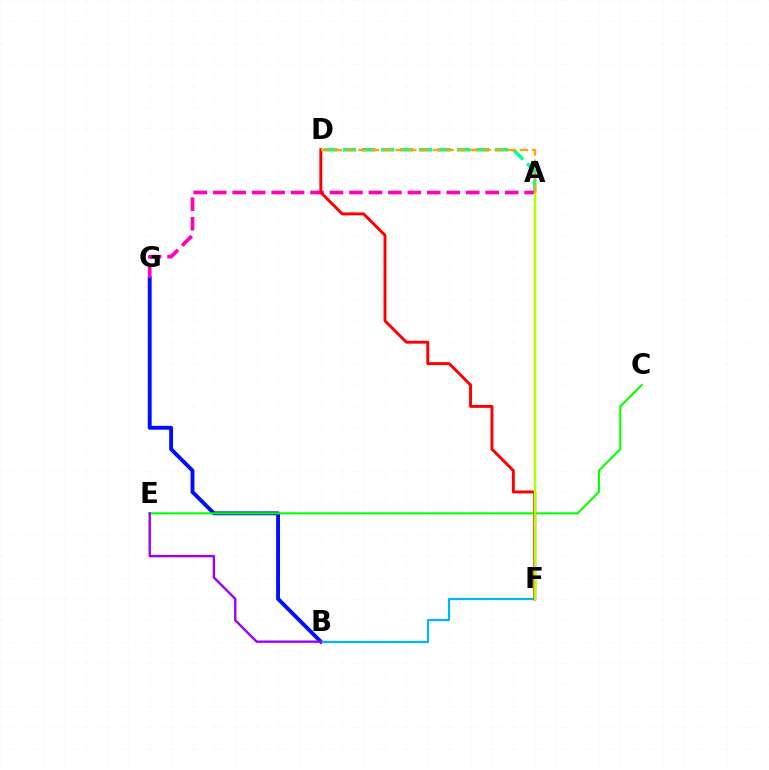{('A', 'D'): [{'color': '#00ff9d', 'line_style': 'dashed', 'thickness': 2.58}, {'color': '#ffa500', 'line_style': 'dashed', 'thickness': 1.69}], ('B', 'G'): [{'color': '#0010ff', 'line_style': 'solid', 'thickness': 2.79}], ('A', 'G'): [{'color': '#ff00bd', 'line_style': 'dashed', 'thickness': 2.64}], ('C', 'E'): [{'color': '#08ff00', 'line_style': 'solid', 'thickness': 1.52}], ('B', 'F'): [{'color': '#00b5ff', 'line_style': 'solid', 'thickness': 1.59}], ('B', 'E'): [{'color': '#9b00ff', 'line_style': 'solid', 'thickness': 1.71}], ('D', 'F'): [{'color': '#ff0000', 'line_style': 'solid', 'thickness': 2.11}], ('A', 'F'): [{'color': '#b3ff00', 'line_style': 'solid', 'thickness': 1.77}]}